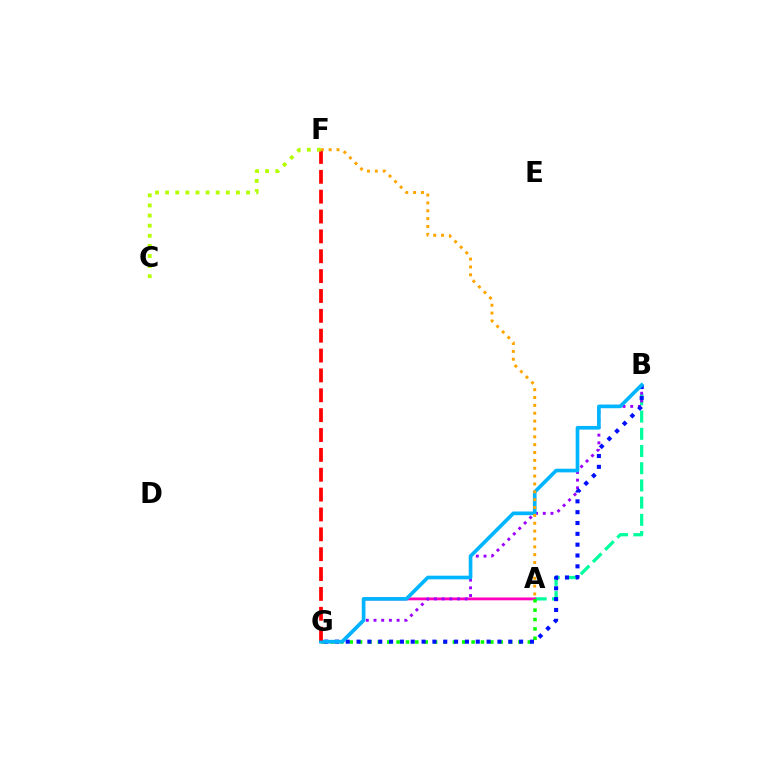{('A', 'B'): [{'color': '#00ff9d', 'line_style': 'dashed', 'thickness': 2.34}], ('A', 'G'): [{'color': '#ff00bd', 'line_style': 'solid', 'thickness': 2.02}, {'color': '#08ff00', 'line_style': 'dotted', 'thickness': 2.55}], ('B', 'G'): [{'color': '#9b00ff', 'line_style': 'dotted', 'thickness': 2.09}, {'color': '#0010ff', 'line_style': 'dotted', 'thickness': 2.94}, {'color': '#00b5ff', 'line_style': 'solid', 'thickness': 2.64}], ('F', 'G'): [{'color': '#ff0000', 'line_style': 'dashed', 'thickness': 2.7}], ('C', 'F'): [{'color': '#b3ff00', 'line_style': 'dotted', 'thickness': 2.75}], ('A', 'F'): [{'color': '#ffa500', 'line_style': 'dotted', 'thickness': 2.13}]}